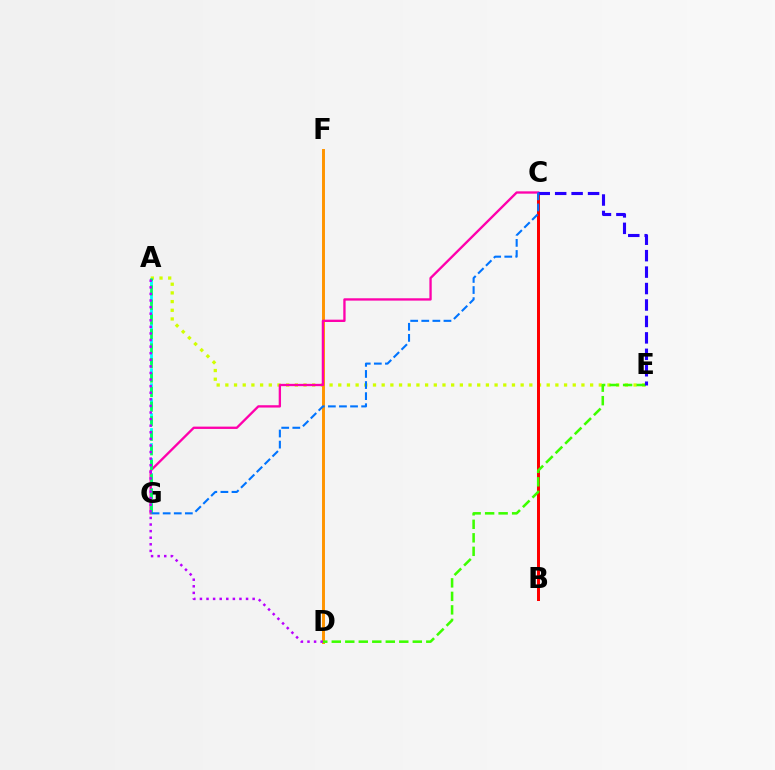{('A', 'E'): [{'color': '#d1ff00', 'line_style': 'dotted', 'thickness': 2.36}], ('B', 'C'): [{'color': '#ff0000', 'line_style': 'solid', 'thickness': 2.16}], ('A', 'G'): [{'color': '#00fff6', 'line_style': 'dashed', 'thickness': 2.03}, {'color': '#00ff5c', 'line_style': 'dashed', 'thickness': 1.98}], ('D', 'F'): [{'color': '#ff9400', 'line_style': 'solid', 'thickness': 2.13}], ('C', 'G'): [{'color': '#ff00ac', 'line_style': 'solid', 'thickness': 1.68}, {'color': '#0074ff', 'line_style': 'dashed', 'thickness': 1.51}], ('A', 'D'): [{'color': '#b900ff', 'line_style': 'dotted', 'thickness': 1.79}], ('D', 'E'): [{'color': '#3dff00', 'line_style': 'dashed', 'thickness': 1.83}], ('C', 'E'): [{'color': '#2500ff', 'line_style': 'dashed', 'thickness': 2.23}]}